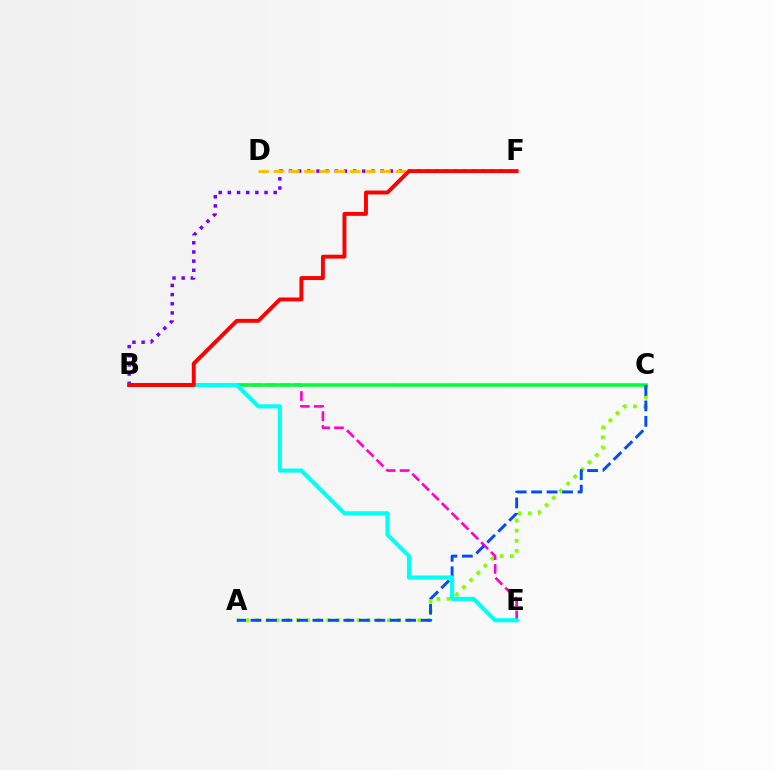{('B', 'F'): [{'color': '#7200ff', 'line_style': 'dotted', 'thickness': 2.49}, {'color': '#ff0000', 'line_style': 'solid', 'thickness': 2.82}], ('D', 'F'): [{'color': '#ffbd00', 'line_style': 'dashed', 'thickness': 2.07}], ('A', 'C'): [{'color': '#84ff00', 'line_style': 'dotted', 'thickness': 2.75}, {'color': '#004bff', 'line_style': 'dashed', 'thickness': 2.1}], ('B', 'E'): [{'color': '#ff00cf', 'line_style': 'dashed', 'thickness': 1.88}, {'color': '#00fff6', 'line_style': 'solid', 'thickness': 2.97}], ('B', 'C'): [{'color': '#00ff39', 'line_style': 'solid', 'thickness': 2.57}]}